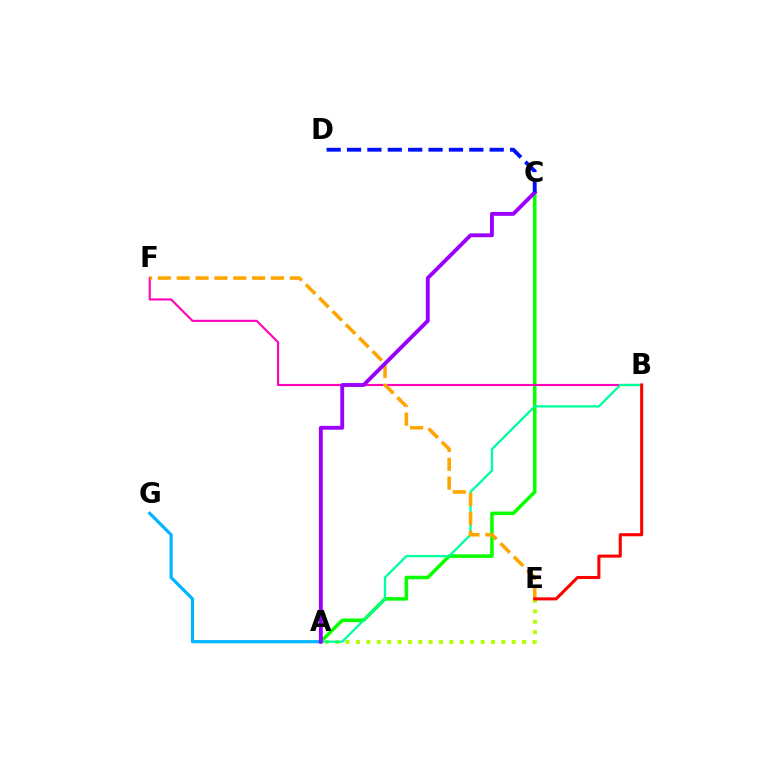{('A', 'C'): [{'color': '#08ff00', 'line_style': 'solid', 'thickness': 2.54}, {'color': '#9b00ff', 'line_style': 'solid', 'thickness': 2.79}], ('B', 'F'): [{'color': '#ff00bd', 'line_style': 'solid', 'thickness': 1.53}], ('A', 'E'): [{'color': '#b3ff00', 'line_style': 'dotted', 'thickness': 2.82}], ('A', 'B'): [{'color': '#00ff9d', 'line_style': 'solid', 'thickness': 1.65}], ('A', 'G'): [{'color': '#00b5ff', 'line_style': 'solid', 'thickness': 2.29}], ('E', 'F'): [{'color': '#ffa500', 'line_style': 'dashed', 'thickness': 2.56}], ('C', 'D'): [{'color': '#0010ff', 'line_style': 'dashed', 'thickness': 2.77}], ('B', 'E'): [{'color': '#ff0000', 'line_style': 'solid', 'thickness': 2.2}]}